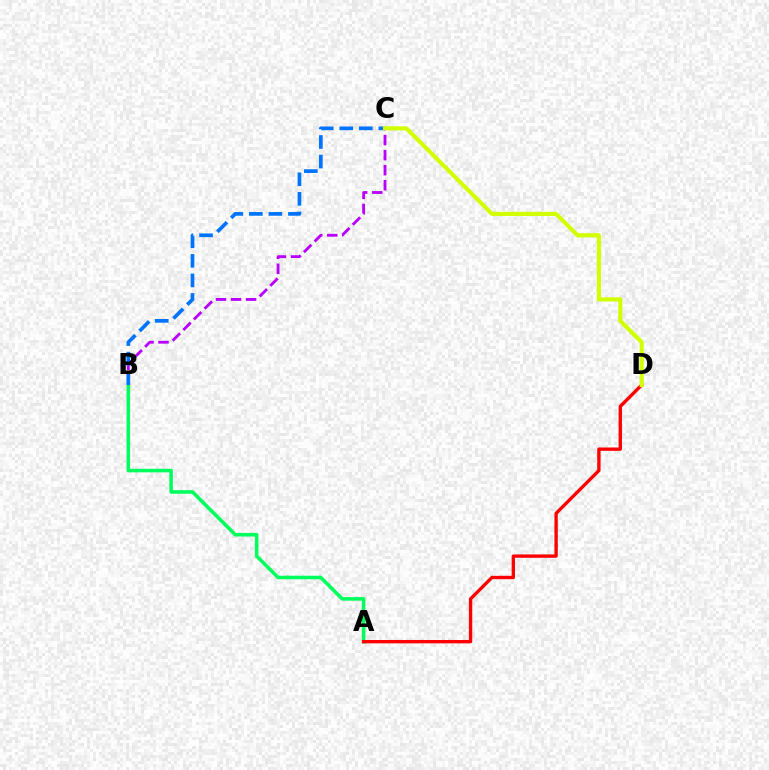{('B', 'C'): [{'color': '#b900ff', 'line_style': 'dashed', 'thickness': 2.04}, {'color': '#0074ff', 'line_style': 'dashed', 'thickness': 2.66}], ('A', 'B'): [{'color': '#00ff5c', 'line_style': 'solid', 'thickness': 2.56}], ('A', 'D'): [{'color': '#ff0000', 'line_style': 'solid', 'thickness': 2.42}], ('C', 'D'): [{'color': '#d1ff00', 'line_style': 'solid', 'thickness': 2.98}]}